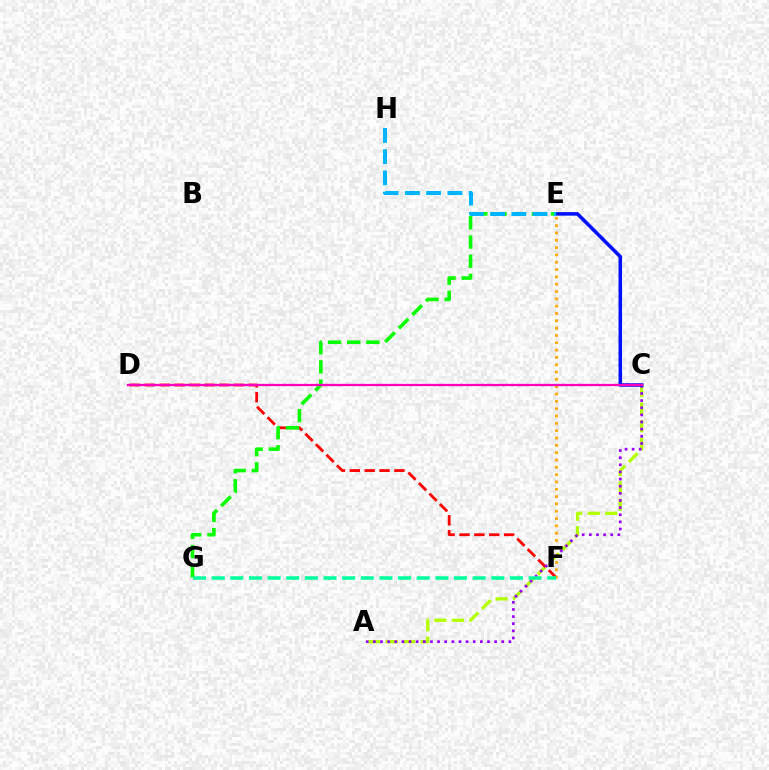{('A', 'C'): [{'color': '#b3ff00', 'line_style': 'dashed', 'thickness': 2.38}, {'color': '#9b00ff', 'line_style': 'dotted', 'thickness': 1.94}], ('D', 'F'): [{'color': '#ff0000', 'line_style': 'dashed', 'thickness': 2.02}], ('C', 'E'): [{'color': '#0010ff', 'line_style': 'solid', 'thickness': 2.54}], ('E', 'G'): [{'color': '#08ff00', 'line_style': 'dashed', 'thickness': 2.61}], ('E', 'H'): [{'color': '#00b5ff', 'line_style': 'dashed', 'thickness': 2.89}], ('E', 'F'): [{'color': '#ffa500', 'line_style': 'dotted', 'thickness': 1.99}], ('F', 'G'): [{'color': '#00ff9d', 'line_style': 'dashed', 'thickness': 2.53}], ('C', 'D'): [{'color': '#ff00bd', 'line_style': 'solid', 'thickness': 1.65}]}